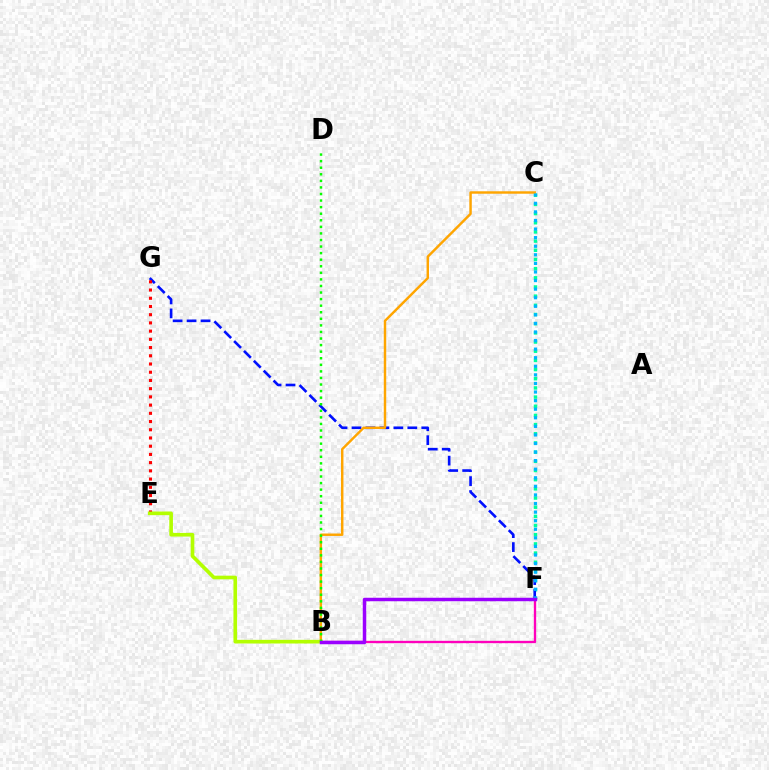{('C', 'F'): [{'color': '#00ff9d', 'line_style': 'dotted', 'thickness': 2.49}, {'color': '#00b5ff', 'line_style': 'dotted', 'thickness': 2.33}], ('F', 'G'): [{'color': '#0010ff', 'line_style': 'dashed', 'thickness': 1.89}], ('B', 'F'): [{'color': '#ff00bd', 'line_style': 'solid', 'thickness': 1.68}, {'color': '#9b00ff', 'line_style': 'solid', 'thickness': 2.5}], ('E', 'G'): [{'color': '#ff0000', 'line_style': 'dotted', 'thickness': 2.23}], ('B', 'C'): [{'color': '#ffa500', 'line_style': 'solid', 'thickness': 1.76}], ('B', 'E'): [{'color': '#b3ff00', 'line_style': 'solid', 'thickness': 2.63}], ('B', 'D'): [{'color': '#08ff00', 'line_style': 'dotted', 'thickness': 1.79}]}